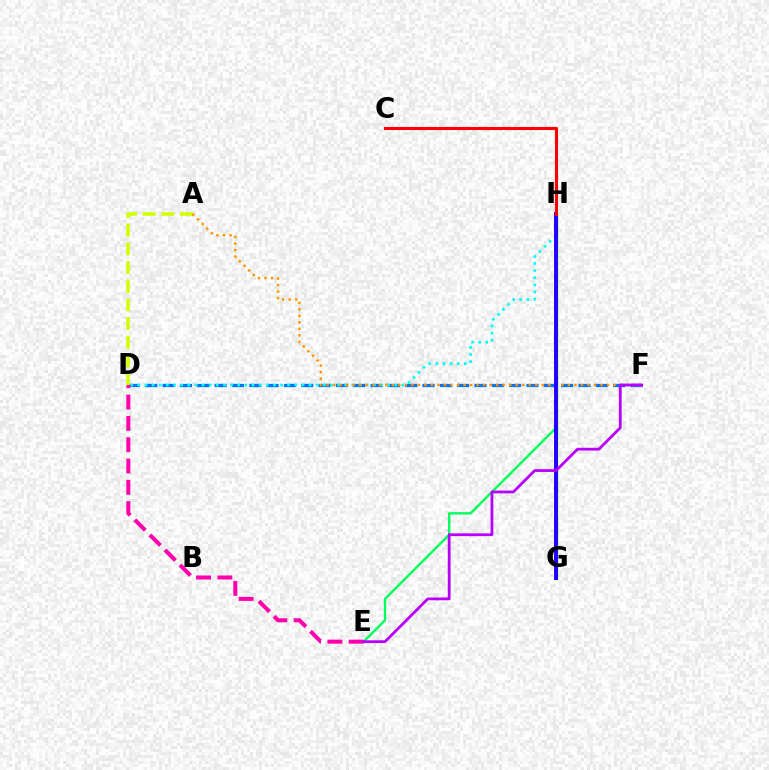{('D', 'F'): [{'color': '#0074ff', 'line_style': 'dashed', 'thickness': 2.35}], ('G', 'H'): [{'color': '#3dff00', 'line_style': 'solid', 'thickness': 2.48}, {'color': '#2500ff', 'line_style': 'solid', 'thickness': 2.84}], ('D', 'H'): [{'color': '#00fff6', 'line_style': 'dotted', 'thickness': 1.94}], ('A', 'D'): [{'color': '#d1ff00', 'line_style': 'dashed', 'thickness': 2.54}], ('E', 'H'): [{'color': '#00ff5c', 'line_style': 'solid', 'thickness': 1.71}], ('A', 'F'): [{'color': '#ff9400', 'line_style': 'dotted', 'thickness': 1.77}], ('C', 'H'): [{'color': '#ff0000', 'line_style': 'solid', 'thickness': 2.23}], ('D', 'E'): [{'color': '#ff00ac', 'line_style': 'dashed', 'thickness': 2.89}], ('E', 'F'): [{'color': '#b900ff', 'line_style': 'solid', 'thickness': 2.0}]}